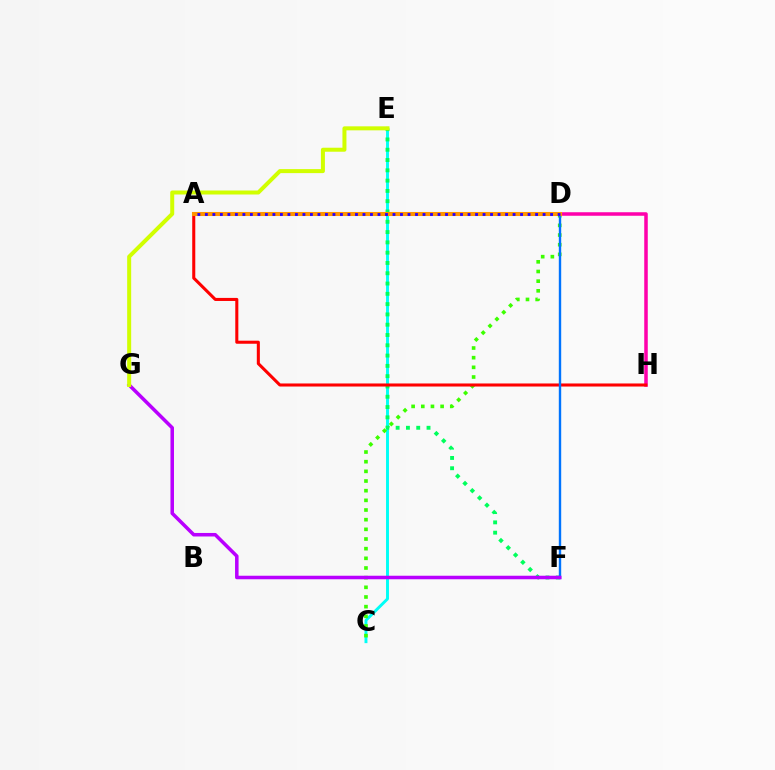{('D', 'H'): [{'color': '#ff00ac', 'line_style': 'solid', 'thickness': 2.54}], ('C', 'E'): [{'color': '#00fff6', 'line_style': 'solid', 'thickness': 2.11}], ('E', 'F'): [{'color': '#00ff5c', 'line_style': 'dotted', 'thickness': 2.8}], ('C', 'D'): [{'color': '#3dff00', 'line_style': 'dotted', 'thickness': 2.63}], ('A', 'H'): [{'color': '#ff0000', 'line_style': 'solid', 'thickness': 2.2}], ('D', 'F'): [{'color': '#0074ff', 'line_style': 'solid', 'thickness': 1.73}], ('F', 'G'): [{'color': '#b900ff', 'line_style': 'solid', 'thickness': 2.54}], ('A', 'D'): [{'color': '#ff9400', 'line_style': 'solid', 'thickness': 2.93}, {'color': '#2500ff', 'line_style': 'dotted', 'thickness': 2.04}], ('E', 'G'): [{'color': '#d1ff00', 'line_style': 'solid', 'thickness': 2.88}]}